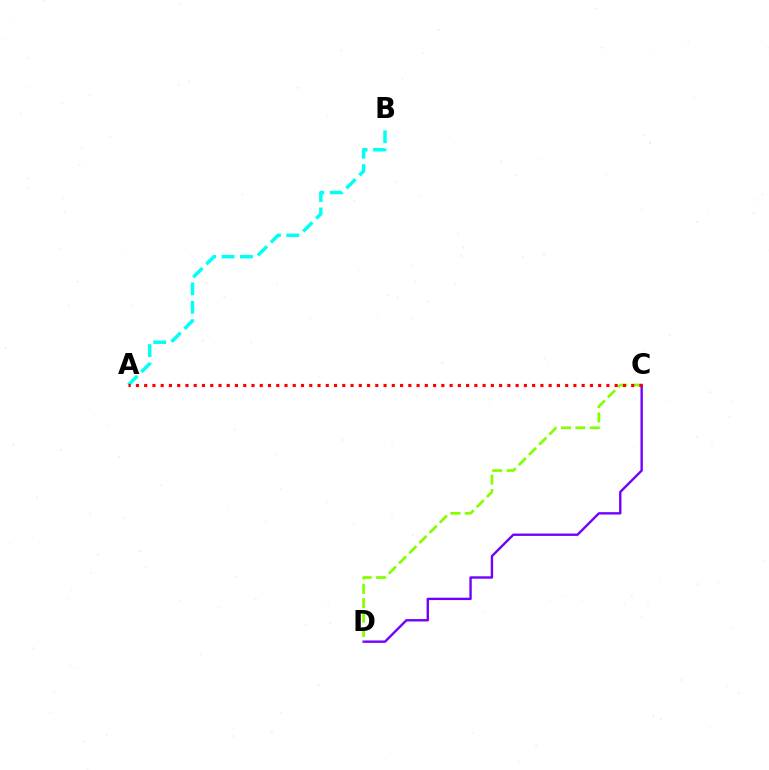{('C', 'D'): [{'color': '#7200ff', 'line_style': 'solid', 'thickness': 1.71}, {'color': '#84ff00', 'line_style': 'dashed', 'thickness': 1.96}], ('A', 'B'): [{'color': '#00fff6', 'line_style': 'dashed', 'thickness': 2.5}], ('A', 'C'): [{'color': '#ff0000', 'line_style': 'dotted', 'thickness': 2.24}]}